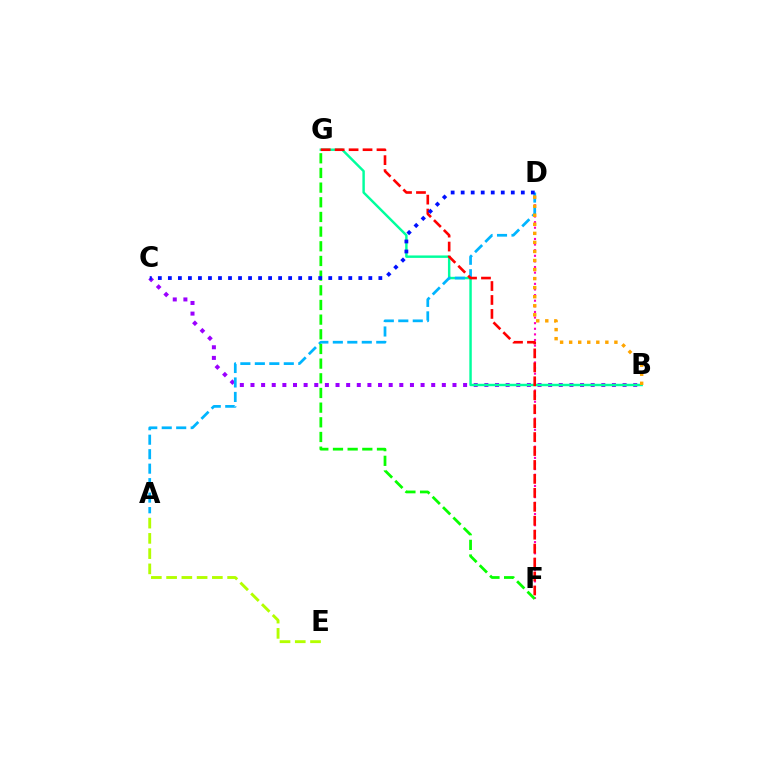{('D', 'F'): [{'color': '#ff00bd', 'line_style': 'dotted', 'thickness': 1.53}], ('B', 'C'): [{'color': '#9b00ff', 'line_style': 'dotted', 'thickness': 2.89}], ('B', 'G'): [{'color': '#00ff9d', 'line_style': 'solid', 'thickness': 1.76}], ('A', 'D'): [{'color': '#00b5ff', 'line_style': 'dashed', 'thickness': 1.97}], ('F', 'G'): [{'color': '#ff0000', 'line_style': 'dashed', 'thickness': 1.89}, {'color': '#08ff00', 'line_style': 'dashed', 'thickness': 1.99}], ('B', 'D'): [{'color': '#ffa500', 'line_style': 'dotted', 'thickness': 2.46}], ('C', 'D'): [{'color': '#0010ff', 'line_style': 'dotted', 'thickness': 2.72}], ('A', 'E'): [{'color': '#b3ff00', 'line_style': 'dashed', 'thickness': 2.07}]}